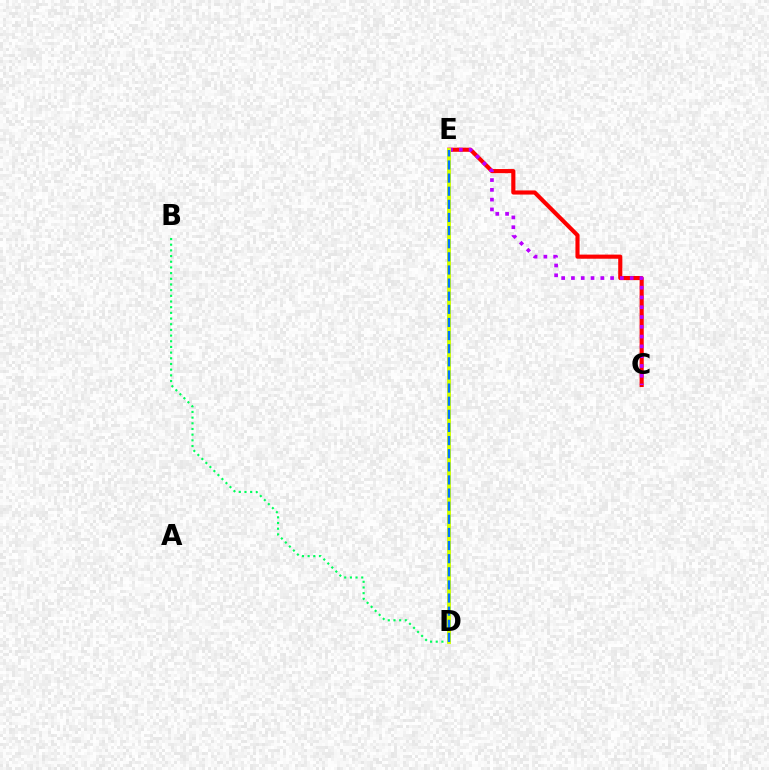{('C', 'E'): [{'color': '#ff0000', 'line_style': 'solid', 'thickness': 2.97}, {'color': '#b900ff', 'line_style': 'dotted', 'thickness': 2.66}], ('B', 'D'): [{'color': '#00ff5c', 'line_style': 'dotted', 'thickness': 1.54}], ('D', 'E'): [{'color': '#d1ff00', 'line_style': 'solid', 'thickness': 2.83}, {'color': '#0074ff', 'line_style': 'dashed', 'thickness': 1.78}]}